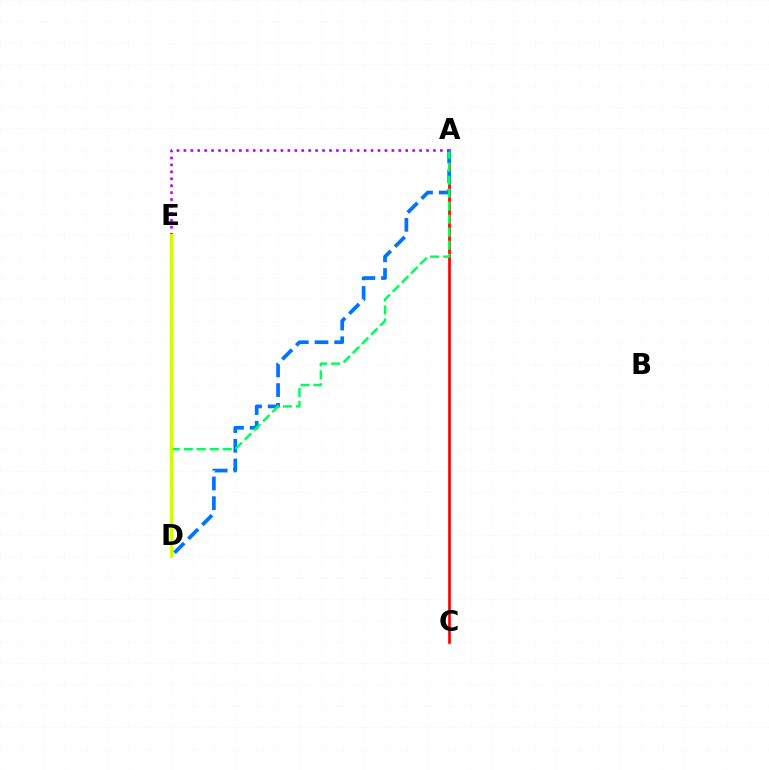{('A', 'C'): [{'color': '#ff0000', 'line_style': 'solid', 'thickness': 1.93}], ('A', 'D'): [{'color': '#0074ff', 'line_style': 'dashed', 'thickness': 2.68}, {'color': '#00ff5c', 'line_style': 'dashed', 'thickness': 1.76}], ('A', 'E'): [{'color': '#b900ff', 'line_style': 'dotted', 'thickness': 1.88}], ('D', 'E'): [{'color': '#d1ff00', 'line_style': 'solid', 'thickness': 2.26}]}